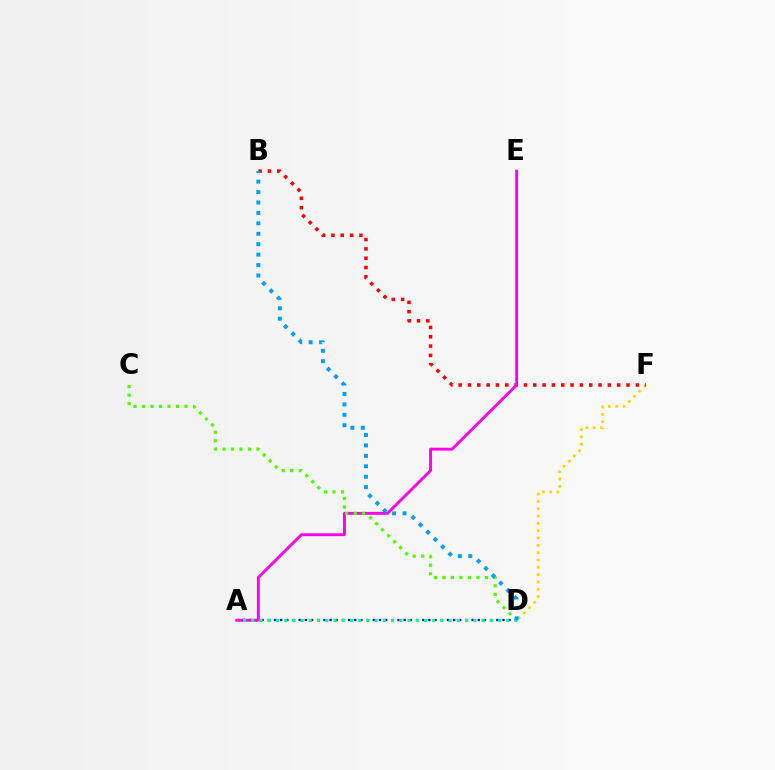{('D', 'F'): [{'color': '#ffd500', 'line_style': 'dotted', 'thickness': 1.99}], ('A', 'D'): [{'color': '#3700ff', 'line_style': 'dotted', 'thickness': 1.68}, {'color': '#00ff86', 'line_style': 'dotted', 'thickness': 2.23}], ('B', 'F'): [{'color': '#ff0000', 'line_style': 'dotted', 'thickness': 2.53}], ('A', 'E'): [{'color': '#ff00ed', 'line_style': 'solid', 'thickness': 2.07}], ('C', 'D'): [{'color': '#4fff00', 'line_style': 'dotted', 'thickness': 2.31}], ('B', 'D'): [{'color': '#009eff', 'line_style': 'dotted', 'thickness': 2.83}]}